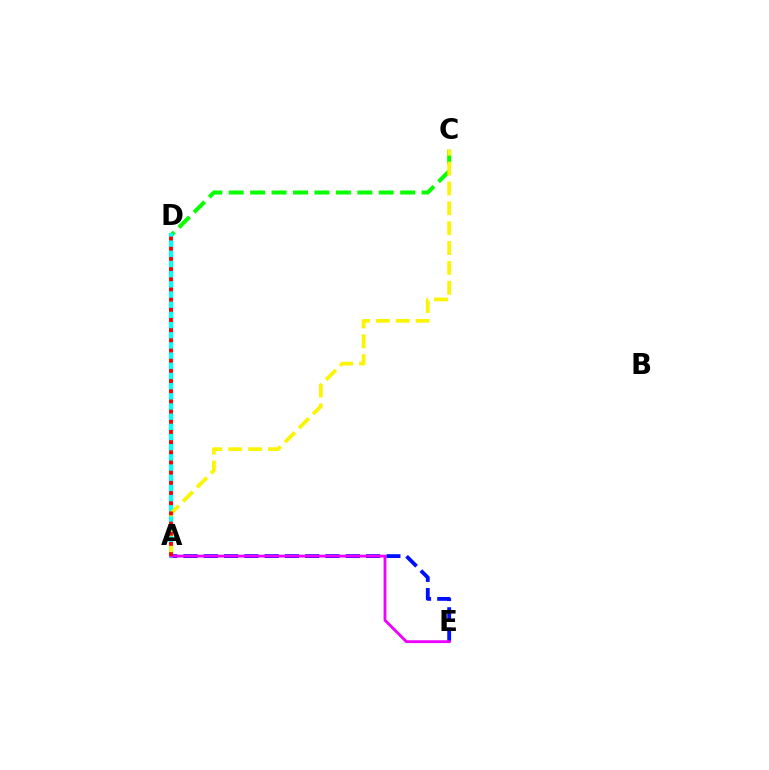{('C', 'D'): [{'color': '#08ff00', 'line_style': 'dashed', 'thickness': 2.91}], ('A', 'E'): [{'color': '#0010ff', 'line_style': 'dashed', 'thickness': 2.76}, {'color': '#ee00ff', 'line_style': 'solid', 'thickness': 2.04}], ('A', 'D'): [{'color': '#00fff6', 'line_style': 'solid', 'thickness': 3.0}, {'color': '#ff0000', 'line_style': 'dotted', 'thickness': 2.77}], ('A', 'C'): [{'color': '#fcf500', 'line_style': 'dashed', 'thickness': 2.7}]}